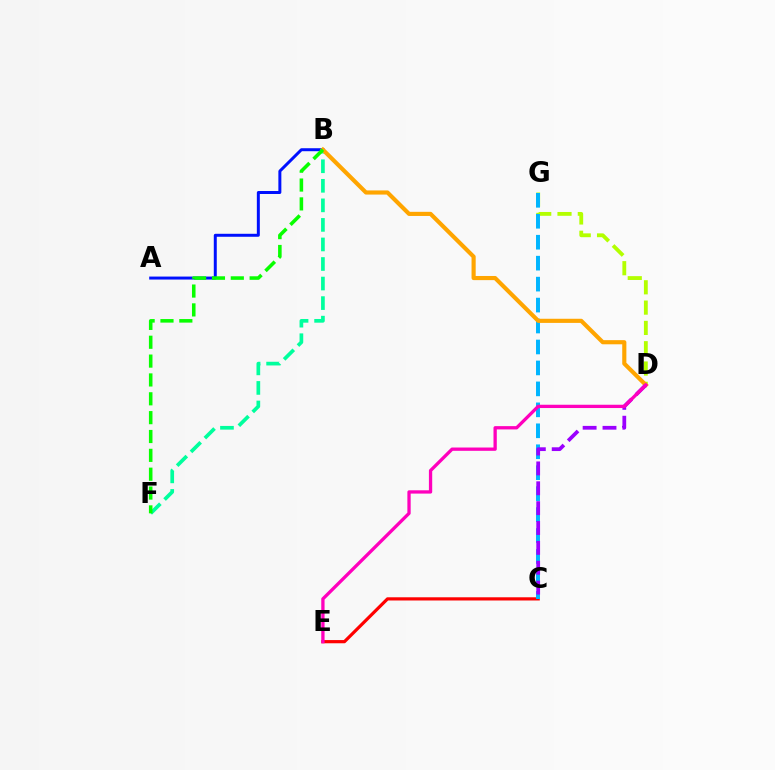{('C', 'E'): [{'color': '#ff0000', 'line_style': 'solid', 'thickness': 2.3}], ('D', 'G'): [{'color': '#b3ff00', 'line_style': 'dashed', 'thickness': 2.76}], ('B', 'F'): [{'color': '#00ff9d', 'line_style': 'dashed', 'thickness': 2.66}, {'color': '#08ff00', 'line_style': 'dashed', 'thickness': 2.56}], ('C', 'G'): [{'color': '#00b5ff', 'line_style': 'dashed', 'thickness': 2.85}], ('A', 'B'): [{'color': '#0010ff', 'line_style': 'solid', 'thickness': 2.15}], ('B', 'D'): [{'color': '#ffa500', 'line_style': 'solid', 'thickness': 2.98}], ('C', 'D'): [{'color': '#9b00ff', 'line_style': 'dashed', 'thickness': 2.7}], ('D', 'E'): [{'color': '#ff00bd', 'line_style': 'solid', 'thickness': 2.37}]}